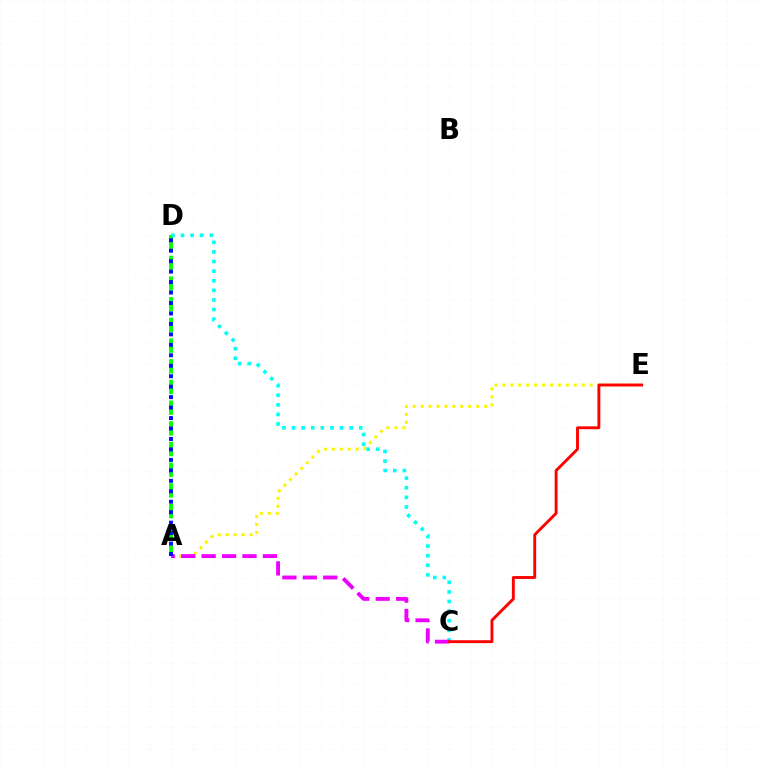{('A', 'E'): [{'color': '#fcf500', 'line_style': 'dotted', 'thickness': 2.16}], ('A', 'D'): [{'color': '#08ff00', 'line_style': 'dashed', 'thickness': 2.81}, {'color': '#0010ff', 'line_style': 'dotted', 'thickness': 2.84}], ('C', 'D'): [{'color': '#00fff6', 'line_style': 'dotted', 'thickness': 2.61}], ('A', 'C'): [{'color': '#ee00ff', 'line_style': 'dashed', 'thickness': 2.78}], ('C', 'E'): [{'color': '#ff0000', 'line_style': 'solid', 'thickness': 2.08}]}